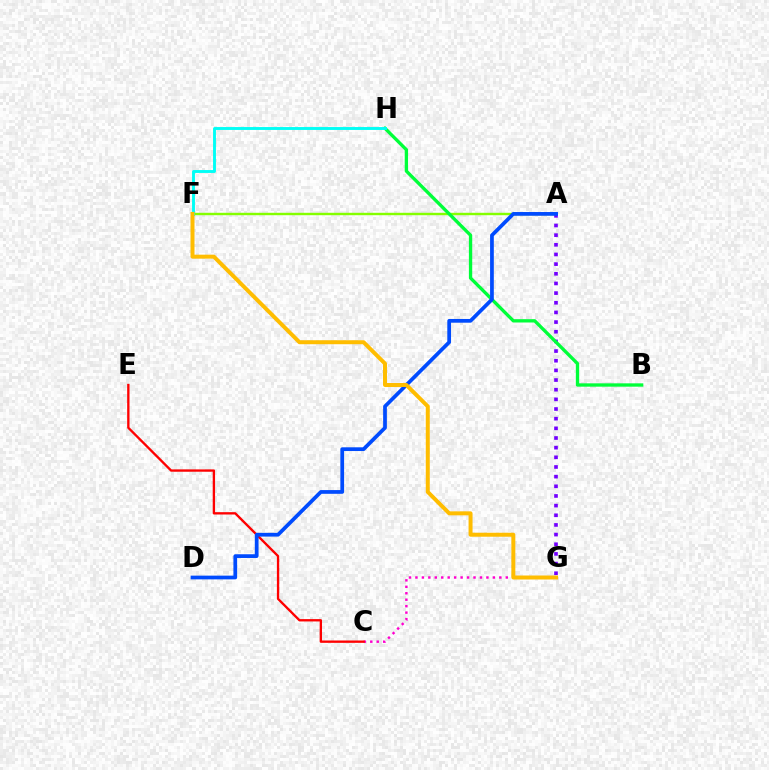{('C', 'G'): [{'color': '#ff00cf', 'line_style': 'dotted', 'thickness': 1.75}], ('A', 'F'): [{'color': '#84ff00', 'line_style': 'solid', 'thickness': 1.74}], ('A', 'G'): [{'color': '#7200ff', 'line_style': 'dotted', 'thickness': 2.62}], ('B', 'H'): [{'color': '#00ff39', 'line_style': 'solid', 'thickness': 2.4}], ('F', 'H'): [{'color': '#00fff6', 'line_style': 'solid', 'thickness': 2.08}], ('C', 'E'): [{'color': '#ff0000', 'line_style': 'solid', 'thickness': 1.69}], ('A', 'D'): [{'color': '#004bff', 'line_style': 'solid', 'thickness': 2.69}], ('F', 'G'): [{'color': '#ffbd00', 'line_style': 'solid', 'thickness': 2.87}]}